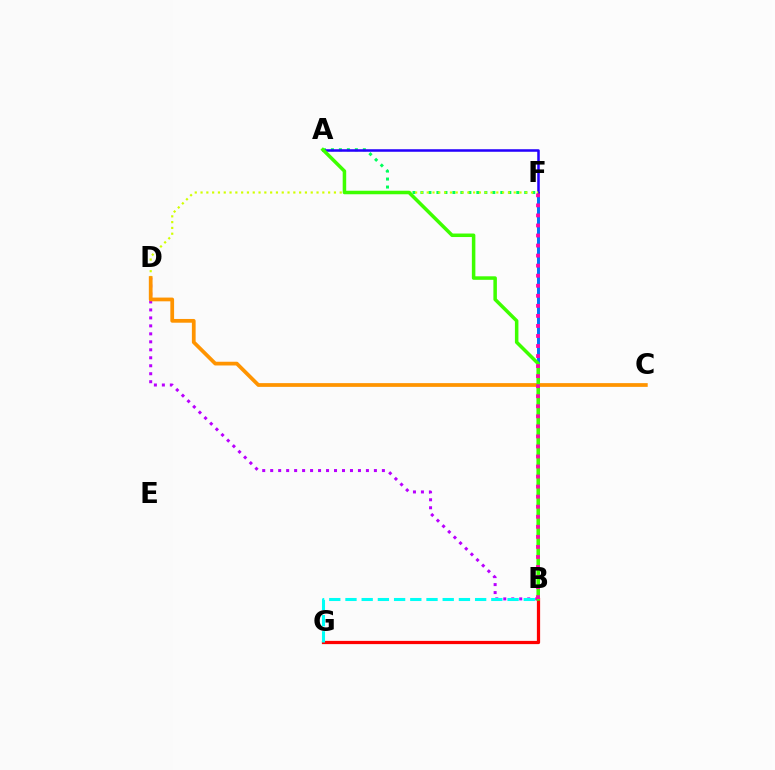{('A', 'F'): [{'color': '#00ff5c', 'line_style': 'dotted', 'thickness': 2.17}, {'color': '#2500ff', 'line_style': 'solid', 'thickness': 1.82}], ('B', 'F'): [{'color': '#0074ff', 'line_style': 'solid', 'thickness': 2.13}, {'color': '#ff00ac', 'line_style': 'dotted', 'thickness': 2.73}], ('B', 'G'): [{'color': '#ff0000', 'line_style': 'solid', 'thickness': 2.33}, {'color': '#00fff6', 'line_style': 'dashed', 'thickness': 2.2}], ('D', 'F'): [{'color': '#d1ff00', 'line_style': 'dotted', 'thickness': 1.58}], ('B', 'D'): [{'color': '#b900ff', 'line_style': 'dotted', 'thickness': 2.17}], ('C', 'D'): [{'color': '#ff9400', 'line_style': 'solid', 'thickness': 2.69}], ('A', 'B'): [{'color': '#3dff00', 'line_style': 'solid', 'thickness': 2.53}]}